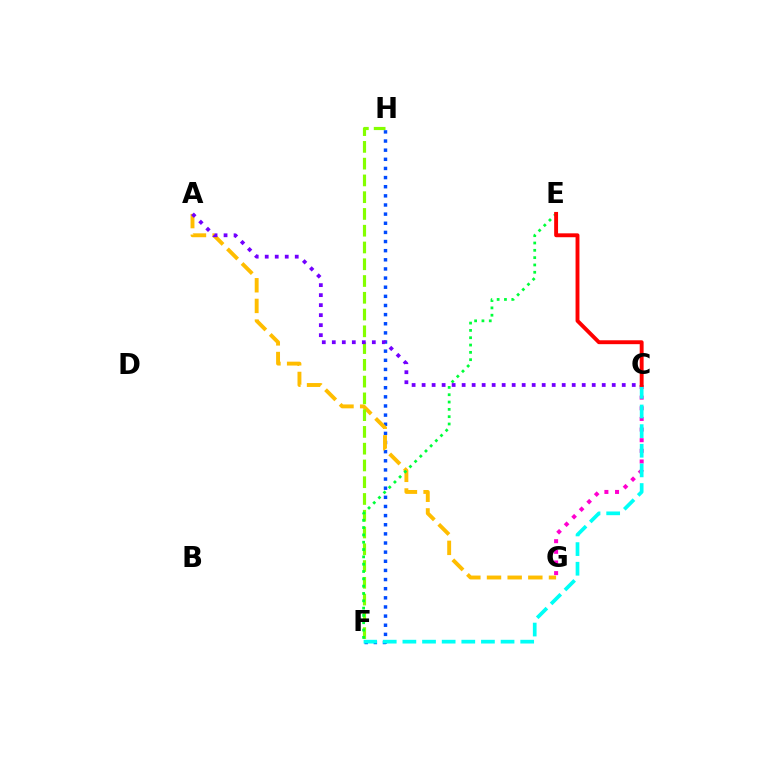{('C', 'G'): [{'color': '#ff00cf', 'line_style': 'dotted', 'thickness': 2.89}], ('F', 'H'): [{'color': '#004bff', 'line_style': 'dotted', 'thickness': 2.48}, {'color': '#84ff00', 'line_style': 'dashed', 'thickness': 2.28}], ('C', 'F'): [{'color': '#00fff6', 'line_style': 'dashed', 'thickness': 2.67}], ('A', 'G'): [{'color': '#ffbd00', 'line_style': 'dashed', 'thickness': 2.81}], ('E', 'F'): [{'color': '#00ff39', 'line_style': 'dotted', 'thickness': 1.99}], ('A', 'C'): [{'color': '#7200ff', 'line_style': 'dotted', 'thickness': 2.72}], ('C', 'E'): [{'color': '#ff0000', 'line_style': 'solid', 'thickness': 2.8}]}